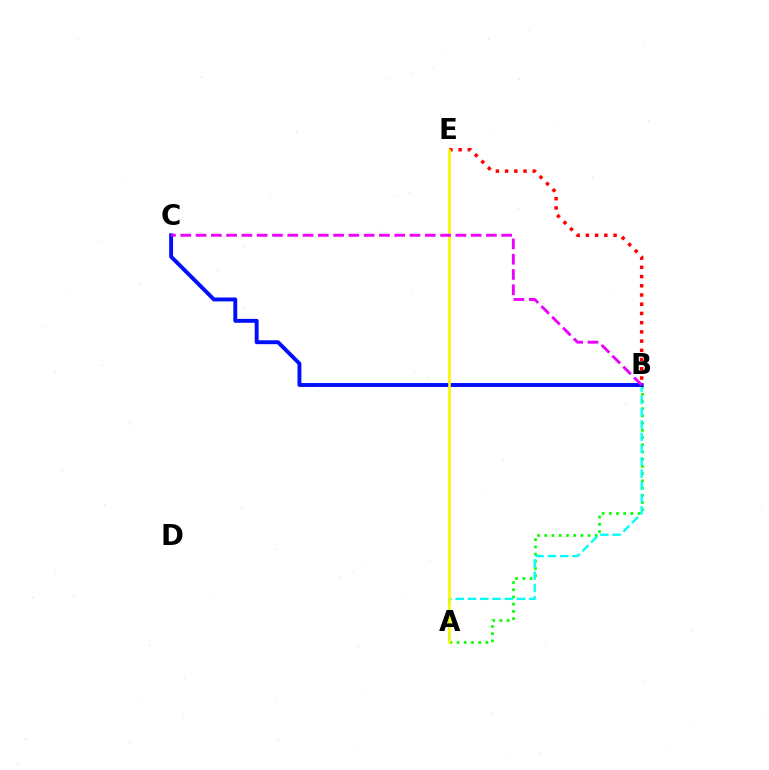{('A', 'B'): [{'color': '#08ff00', 'line_style': 'dotted', 'thickness': 1.96}, {'color': '#00fff6', 'line_style': 'dashed', 'thickness': 1.67}], ('B', 'E'): [{'color': '#ff0000', 'line_style': 'dotted', 'thickness': 2.51}], ('B', 'C'): [{'color': '#0010ff', 'line_style': 'solid', 'thickness': 2.82}, {'color': '#ee00ff', 'line_style': 'dashed', 'thickness': 2.08}], ('A', 'E'): [{'color': '#fcf500', 'line_style': 'solid', 'thickness': 1.9}]}